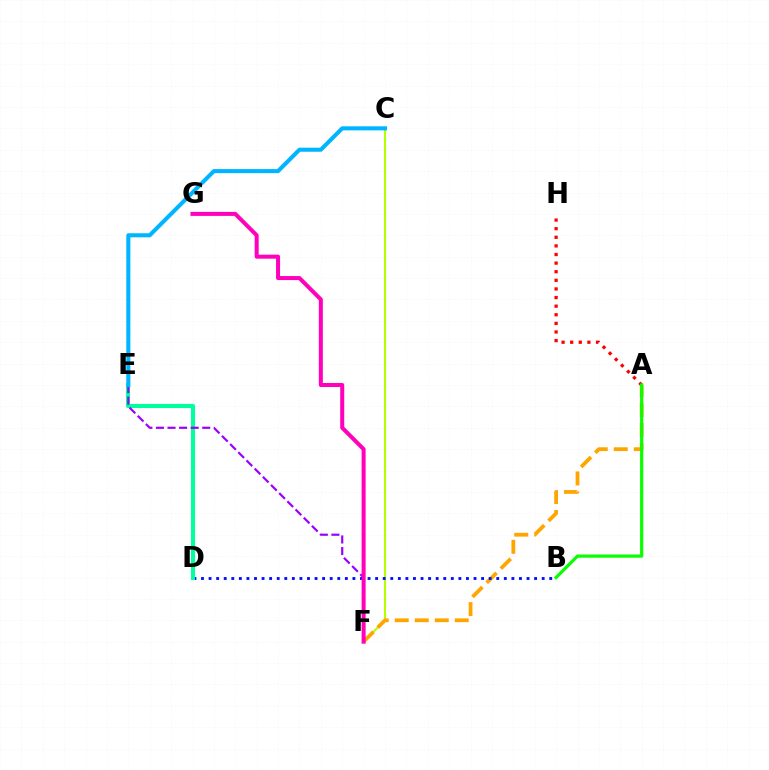{('C', 'F'): [{'color': '#b3ff00', 'line_style': 'solid', 'thickness': 1.51}], ('A', 'F'): [{'color': '#ffa500', 'line_style': 'dashed', 'thickness': 2.72}], ('B', 'D'): [{'color': '#0010ff', 'line_style': 'dotted', 'thickness': 2.06}], ('D', 'E'): [{'color': '#00ff9d', 'line_style': 'solid', 'thickness': 2.94}], ('E', 'F'): [{'color': '#9b00ff', 'line_style': 'dashed', 'thickness': 1.57}], ('C', 'E'): [{'color': '#00b5ff', 'line_style': 'solid', 'thickness': 2.92}], ('A', 'H'): [{'color': '#ff0000', 'line_style': 'dotted', 'thickness': 2.34}], ('A', 'B'): [{'color': '#08ff00', 'line_style': 'solid', 'thickness': 2.3}], ('F', 'G'): [{'color': '#ff00bd', 'line_style': 'solid', 'thickness': 2.89}]}